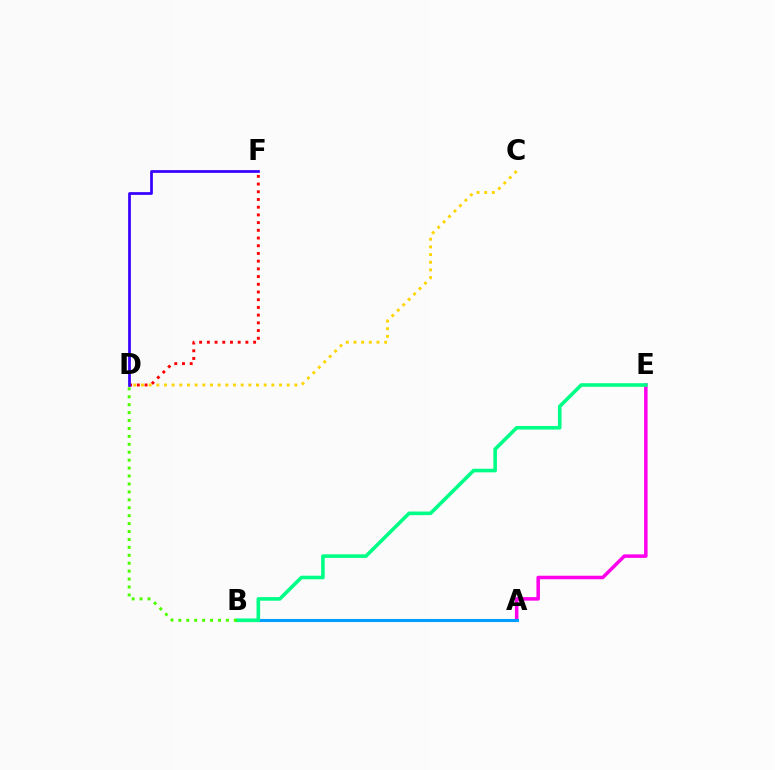{('A', 'E'): [{'color': '#ff00ed', 'line_style': 'solid', 'thickness': 2.53}], ('D', 'F'): [{'color': '#ff0000', 'line_style': 'dotted', 'thickness': 2.09}, {'color': '#3700ff', 'line_style': 'solid', 'thickness': 1.98}], ('C', 'D'): [{'color': '#ffd500', 'line_style': 'dotted', 'thickness': 2.08}], ('A', 'B'): [{'color': '#009eff', 'line_style': 'solid', 'thickness': 2.21}], ('B', 'E'): [{'color': '#00ff86', 'line_style': 'solid', 'thickness': 2.59}], ('B', 'D'): [{'color': '#4fff00', 'line_style': 'dotted', 'thickness': 2.15}]}